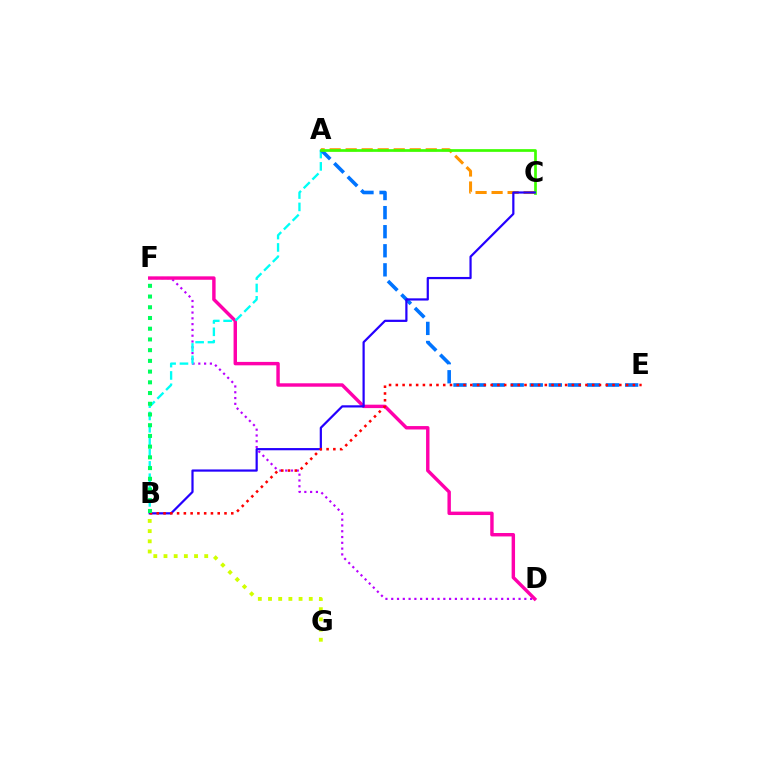{('D', 'F'): [{'color': '#b900ff', 'line_style': 'dotted', 'thickness': 1.57}, {'color': '#ff00ac', 'line_style': 'solid', 'thickness': 2.46}], ('A', 'B'): [{'color': '#00fff6', 'line_style': 'dashed', 'thickness': 1.68}], ('A', 'E'): [{'color': '#0074ff', 'line_style': 'dashed', 'thickness': 2.59}], ('A', 'C'): [{'color': '#ff9400', 'line_style': 'dashed', 'thickness': 2.18}, {'color': '#3dff00', 'line_style': 'solid', 'thickness': 1.94}], ('B', 'G'): [{'color': '#d1ff00', 'line_style': 'dotted', 'thickness': 2.77}], ('B', 'C'): [{'color': '#2500ff', 'line_style': 'solid', 'thickness': 1.59}], ('B', 'E'): [{'color': '#ff0000', 'line_style': 'dotted', 'thickness': 1.84}], ('B', 'F'): [{'color': '#00ff5c', 'line_style': 'dotted', 'thickness': 2.91}]}